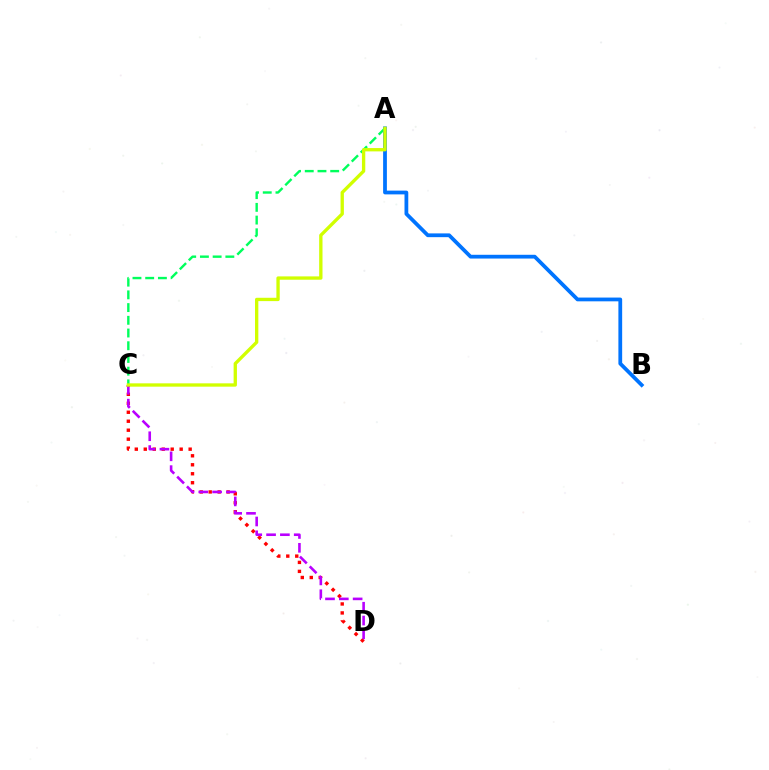{('C', 'D'): [{'color': '#ff0000', 'line_style': 'dotted', 'thickness': 2.44}, {'color': '#b900ff', 'line_style': 'dashed', 'thickness': 1.88}], ('A', 'B'): [{'color': '#0074ff', 'line_style': 'solid', 'thickness': 2.71}], ('A', 'C'): [{'color': '#00ff5c', 'line_style': 'dashed', 'thickness': 1.73}, {'color': '#d1ff00', 'line_style': 'solid', 'thickness': 2.4}]}